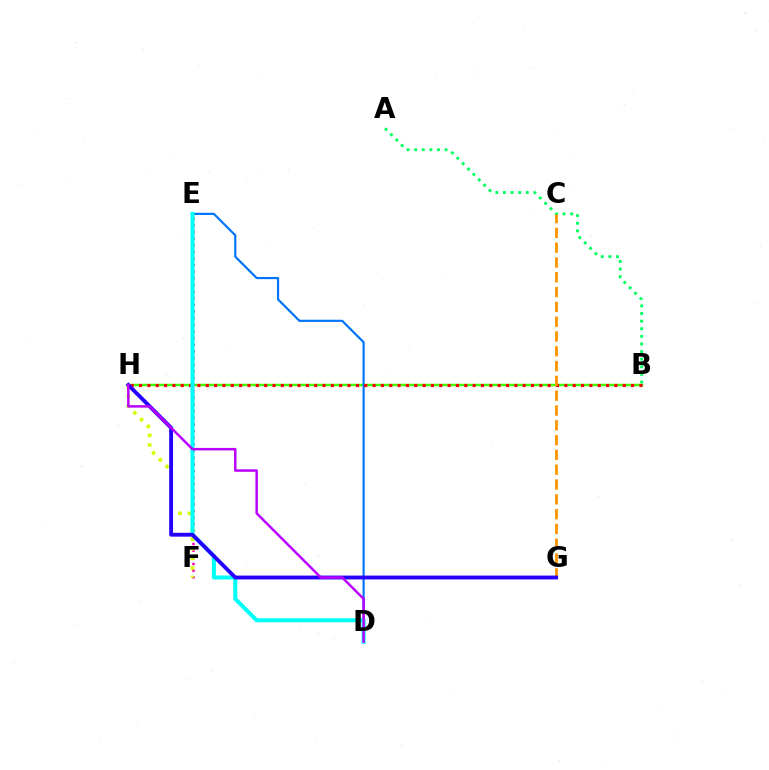{('B', 'H'): [{'color': '#3dff00', 'line_style': 'solid', 'thickness': 1.79}, {'color': '#ff0000', 'line_style': 'dotted', 'thickness': 2.27}], ('E', 'F'): [{'color': '#ff00ac', 'line_style': 'dotted', 'thickness': 1.8}], ('D', 'E'): [{'color': '#0074ff', 'line_style': 'solid', 'thickness': 1.58}, {'color': '#00fff6', 'line_style': 'solid', 'thickness': 2.91}], ('A', 'B'): [{'color': '#00ff5c', 'line_style': 'dotted', 'thickness': 2.07}], ('F', 'H'): [{'color': '#d1ff00', 'line_style': 'dotted', 'thickness': 2.6}], ('C', 'G'): [{'color': '#ff9400', 'line_style': 'dashed', 'thickness': 2.01}], ('G', 'H'): [{'color': '#2500ff', 'line_style': 'solid', 'thickness': 2.78}], ('D', 'H'): [{'color': '#b900ff', 'line_style': 'solid', 'thickness': 1.79}]}